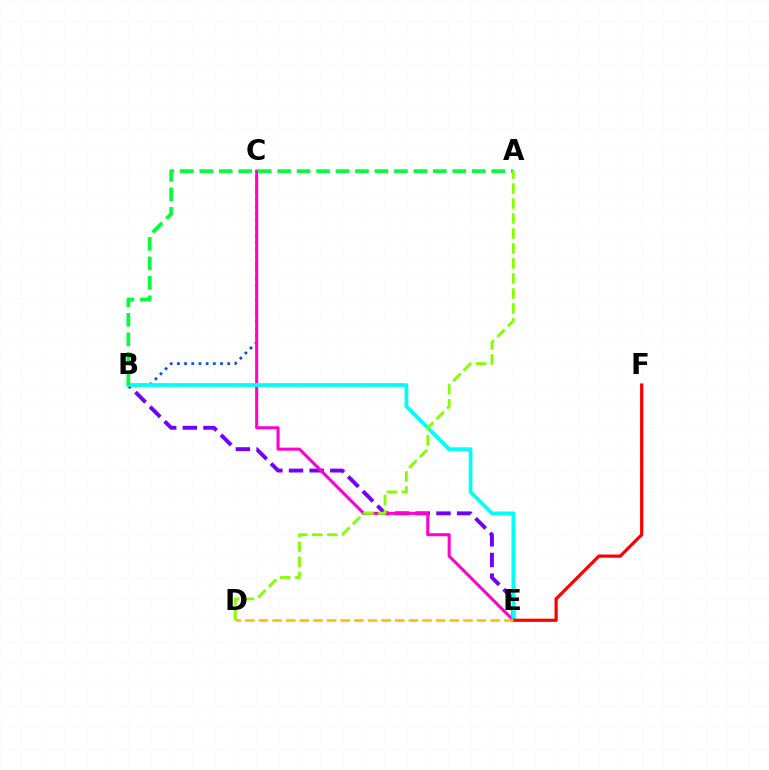{('B', 'C'): [{'color': '#004bff', 'line_style': 'dotted', 'thickness': 1.95}], ('B', 'E'): [{'color': '#7200ff', 'line_style': 'dashed', 'thickness': 2.81}, {'color': '#00fff6', 'line_style': 'solid', 'thickness': 2.7}], ('C', 'E'): [{'color': '#ff00cf', 'line_style': 'solid', 'thickness': 2.2}], ('E', 'F'): [{'color': '#ff0000', 'line_style': 'solid', 'thickness': 2.31}], ('D', 'E'): [{'color': '#ffbd00', 'line_style': 'dashed', 'thickness': 1.85}], ('A', 'B'): [{'color': '#00ff39', 'line_style': 'dashed', 'thickness': 2.64}], ('A', 'D'): [{'color': '#84ff00', 'line_style': 'dashed', 'thickness': 2.04}]}